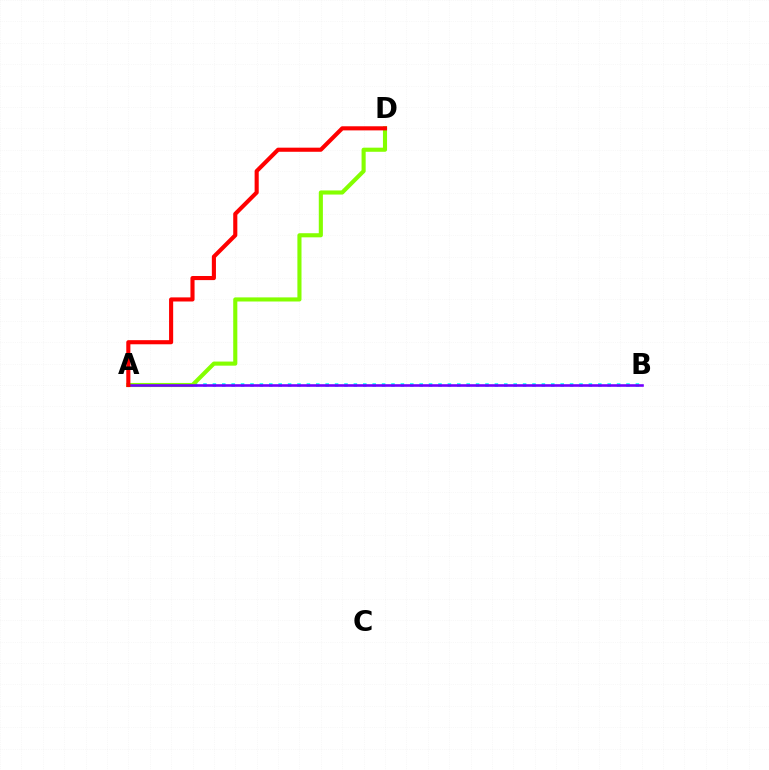{('A', 'B'): [{'color': '#00fff6', 'line_style': 'dotted', 'thickness': 2.55}, {'color': '#7200ff', 'line_style': 'solid', 'thickness': 1.88}], ('A', 'D'): [{'color': '#84ff00', 'line_style': 'solid', 'thickness': 2.96}, {'color': '#ff0000', 'line_style': 'solid', 'thickness': 2.96}]}